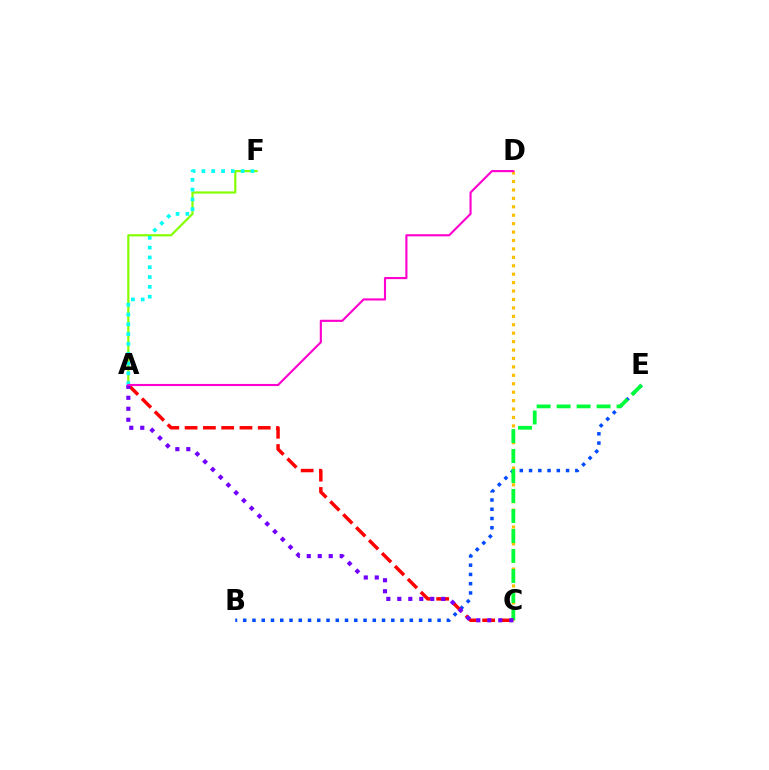{('C', 'D'): [{'color': '#ffbd00', 'line_style': 'dotted', 'thickness': 2.29}], ('B', 'E'): [{'color': '#004bff', 'line_style': 'dotted', 'thickness': 2.51}], ('A', 'F'): [{'color': '#84ff00', 'line_style': 'solid', 'thickness': 1.58}, {'color': '#00fff6', 'line_style': 'dotted', 'thickness': 2.66}], ('C', 'E'): [{'color': '#00ff39', 'line_style': 'dashed', 'thickness': 2.72}], ('A', 'C'): [{'color': '#ff0000', 'line_style': 'dashed', 'thickness': 2.48}, {'color': '#7200ff', 'line_style': 'dotted', 'thickness': 2.98}], ('A', 'D'): [{'color': '#ff00cf', 'line_style': 'solid', 'thickness': 1.54}]}